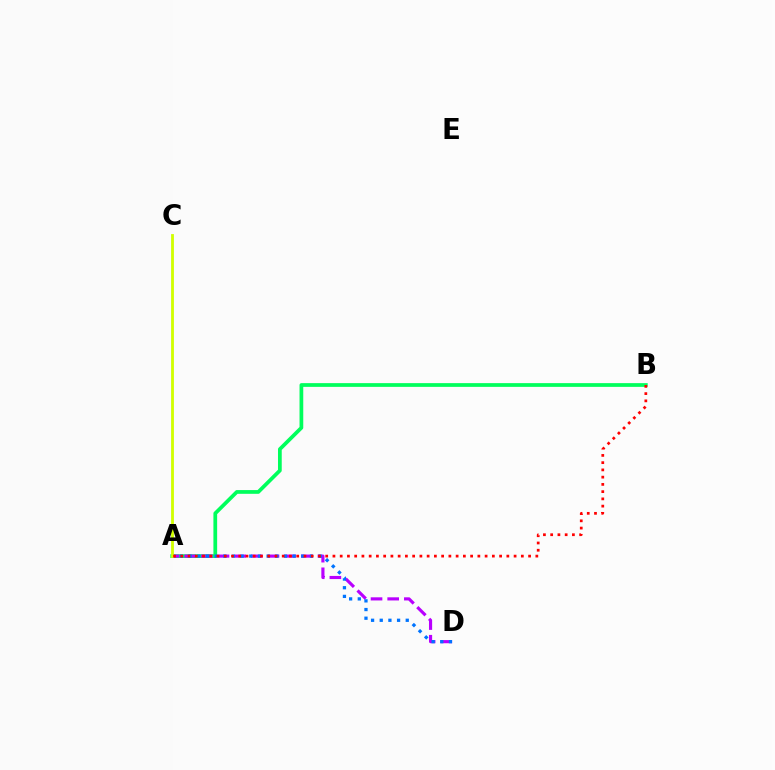{('A', 'B'): [{'color': '#00ff5c', 'line_style': 'solid', 'thickness': 2.69}, {'color': '#ff0000', 'line_style': 'dotted', 'thickness': 1.97}], ('A', 'D'): [{'color': '#b900ff', 'line_style': 'dashed', 'thickness': 2.26}, {'color': '#0074ff', 'line_style': 'dotted', 'thickness': 2.36}], ('A', 'C'): [{'color': '#d1ff00', 'line_style': 'solid', 'thickness': 2.03}]}